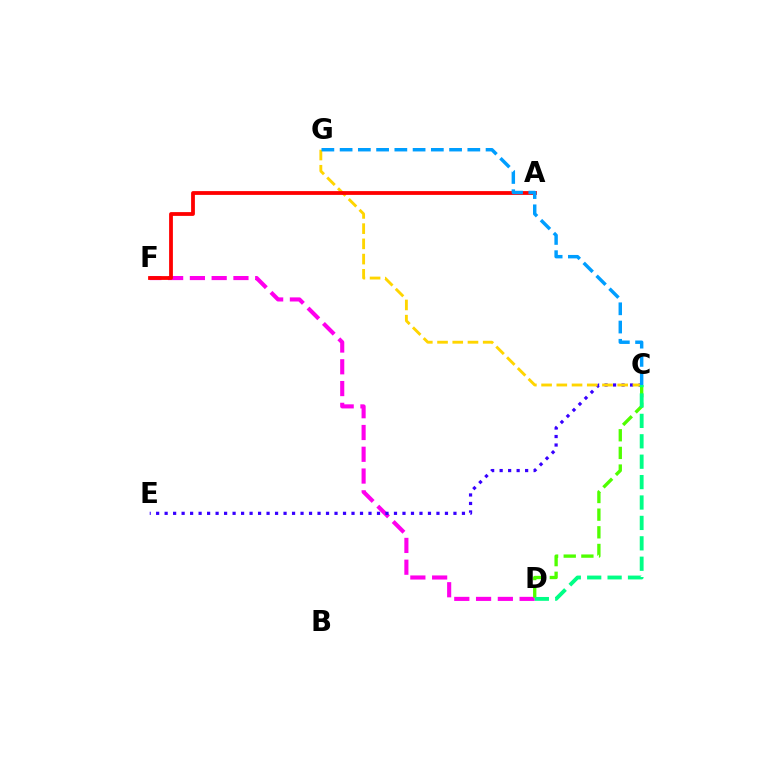{('D', 'F'): [{'color': '#ff00ed', 'line_style': 'dashed', 'thickness': 2.96}], ('C', 'E'): [{'color': '#3700ff', 'line_style': 'dotted', 'thickness': 2.31}], ('C', 'G'): [{'color': '#ffd500', 'line_style': 'dashed', 'thickness': 2.07}, {'color': '#009eff', 'line_style': 'dashed', 'thickness': 2.48}], ('A', 'F'): [{'color': '#ff0000', 'line_style': 'solid', 'thickness': 2.73}], ('C', 'D'): [{'color': '#4fff00', 'line_style': 'dashed', 'thickness': 2.4}, {'color': '#00ff86', 'line_style': 'dashed', 'thickness': 2.77}]}